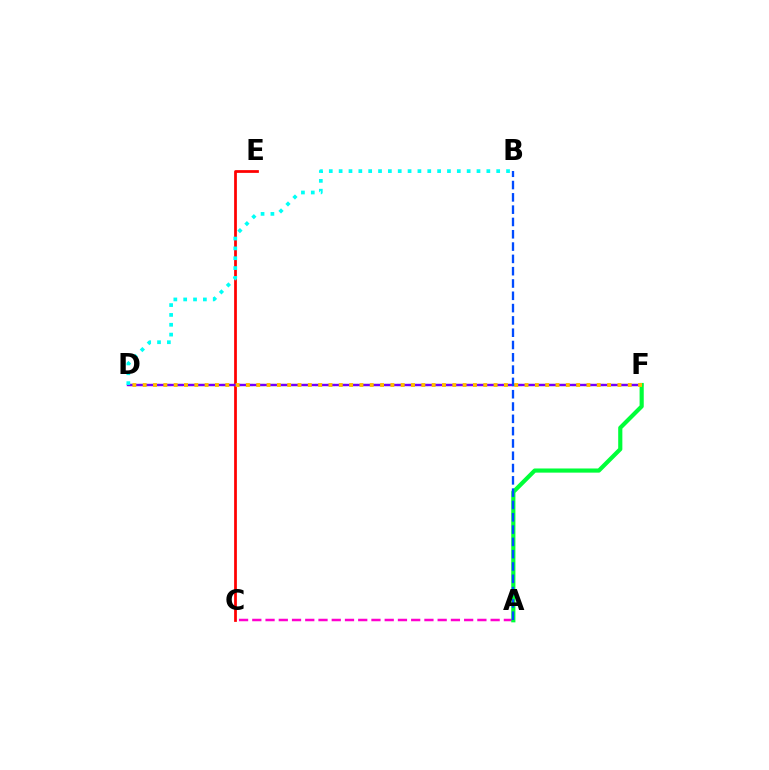{('D', 'F'): [{'color': '#84ff00', 'line_style': 'dashed', 'thickness': 1.59}, {'color': '#7200ff', 'line_style': 'solid', 'thickness': 1.73}, {'color': '#ffbd00', 'line_style': 'dotted', 'thickness': 2.8}], ('C', 'E'): [{'color': '#ff0000', 'line_style': 'solid', 'thickness': 1.98}], ('A', 'C'): [{'color': '#ff00cf', 'line_style': 'dashed', 'thickness': 1.8}], ('A', 'F'): [{'color': '#00ff39', 'line_style': 'solid', 'thickness': 2.99}], ('A', 'B'): [{'color': '#004bff', 'line_style': 'dashed', 'thickness': 1.67}], ('B', 'D'): [{'color': '#00fff6', 'line_style': 'dotted', 'thickness': 2.68}]}